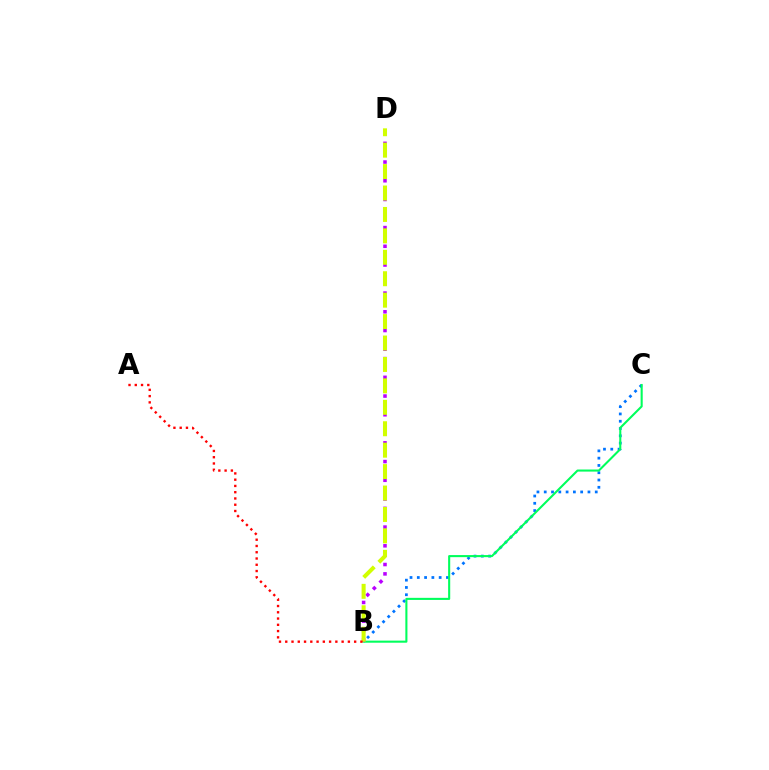{('B', 'C'): [{'color': '#0074ff', 'line_style': 'dotted', 'thickness': 1.98}, {'color': '#00ff5c', 'line_style': 'solid', 'thickness': 1.5}], ('B', 'D'): [{'color': '#b900ff', 'line_style': 'dotted', 'thickness': 2.54}, {'color': '#d1ff00', 'line_style': 'dashed', 'thickness': 2.91}], ('A', 'B'): [{'color': '#ff0000', 'line_style': 'dotted', 'thickness': 1.7}]}